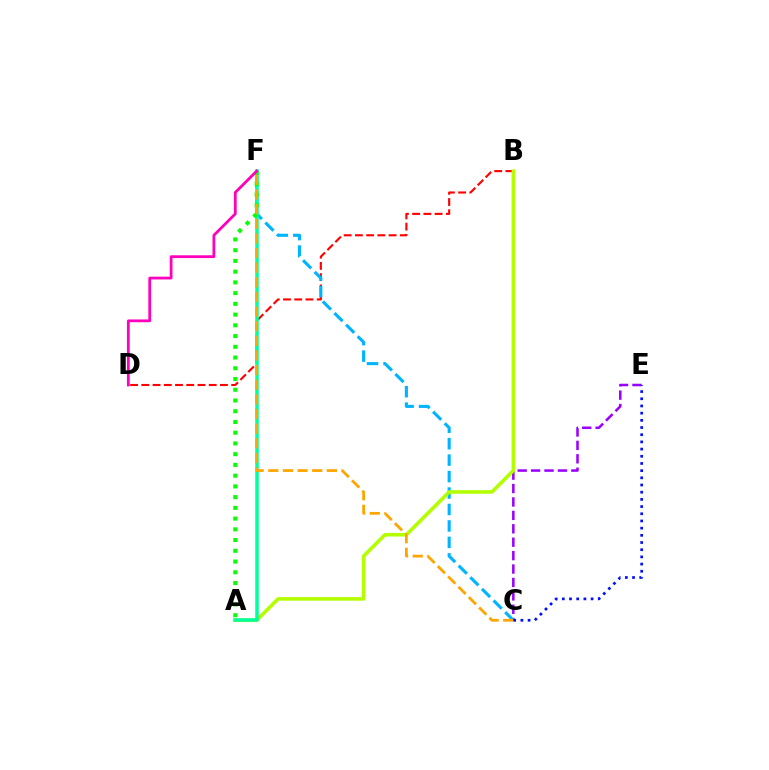{('C', 'E'): [{'color': '#9b00ff', 'line_style': 'dashed', 'thickness': 1.82}, {'color': '#0010ff', 'line_style': 'dotted', 'thickness': 1.95}], ('B', 'D'): [{'color': '#ff0000', 'line_style': 'dashed', 'thickness': 1.53}], ('C', 'F'): [{'color': '#00b5ff', 'line_style': 'dashed', 'thickness': 2.24}, {'color': '#ffa500', 'line_style': 'dashed', 'thickness': 1.99}], ('A', 'B'): [{'color': '#b3ff00', 'line_style': 'solid', 'thickness': 2.59}], ('A', 'F'): [{'color': '#00ff9d', 'line_style': 'solid', 'thickness': 2.52}, {'color': '#08ff00', 'line_style': 'dotted', 'thickness': 2.92}], ('D', 'F'): [{'color': '#ff00bd', 'line_style': 'solid', 'thickness': 2.0}]}